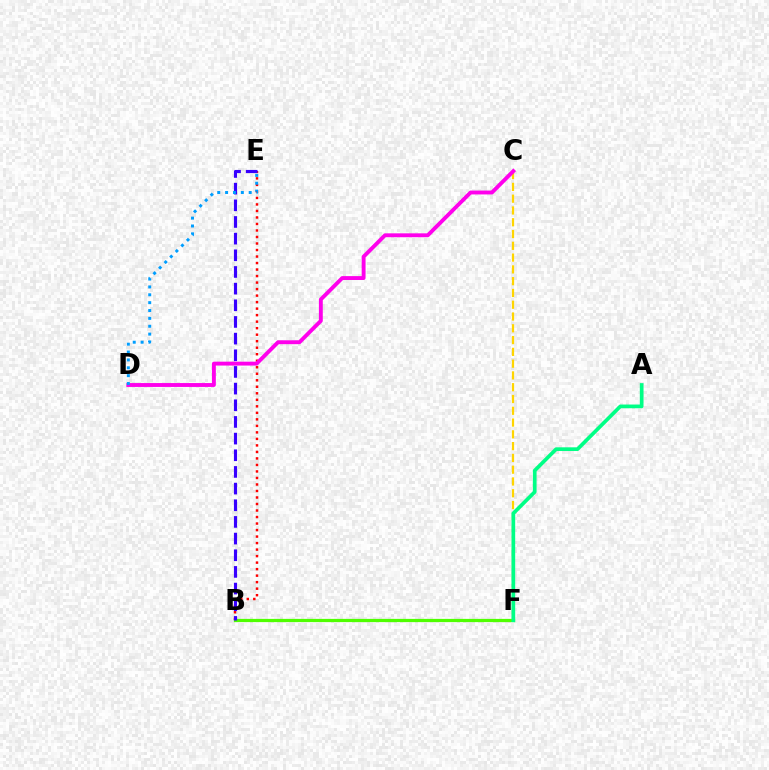{('B', 'F'): [{'color': '#4fff00', 'line_style': 'solid', 'thickness': 2.33}], ('C', 'F'): [{'color': '#ffd500', 'line_style': 'dashed', 'thickness': 1.6}], ('B', 'E'): [{'color': '#ff0000', 'line_style': 'dotted', 'thickness': 1.77}, {'color': '#3700ff', 'line_style': 'dashed', 'thickness': 2.26}], ('C', 'D'): [{'color': '#ff00ed', 'line_style': 'solid', 'thickness': 2.8}], ('A', 'F'): [{'color': '#00ff86', 'line_style': 'solid', 'thickness': 2.67}], ('D', 'E'): [{'color': '#009eff', 'line_style': 'dotted', 'thickness': 2.14}]}